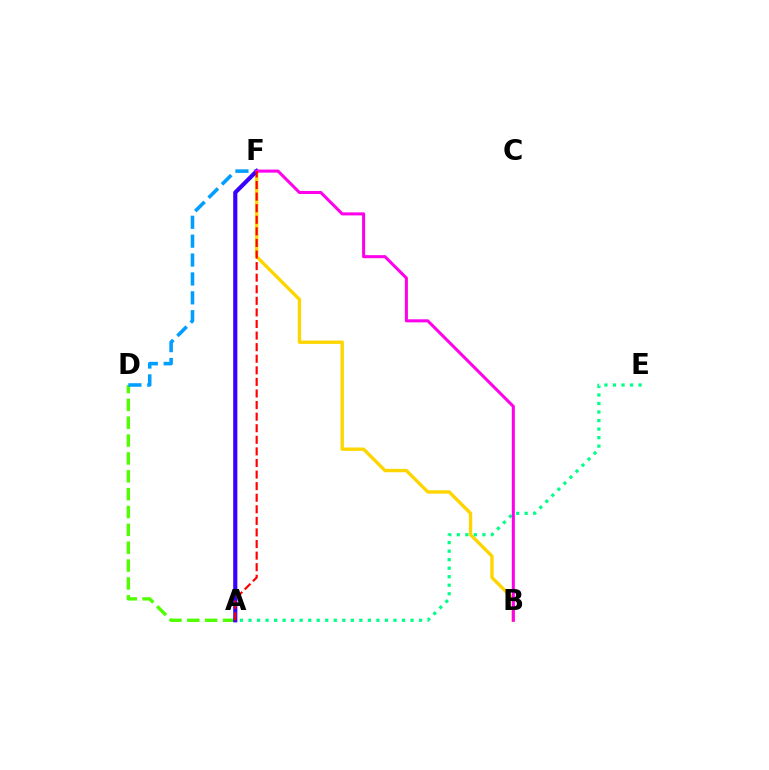{('B', 'F'): [{'color': '#ffd500', 'line_style': 'solid', 'thickness': 2.42}, {'color': '#ff00ed', 'line_style': 'solid', 'thickness': 2.19}], ('A', 'E'): [{'color': '#00ff86', 'line_style': 'dotted', 'thickness': 2.32}], ('A', 'D'): [{'color': '#4fff00', 'line_style': 'dashed', 'thickness': 2.43}], ('D', 'F'): [{'color': '#009eff', 'line_style': 'dashed', 'thickness': 2.57}], ('A', 'F'): [{'color': '#3700ff', 'line_style': 'solid', 'thickness': 2.98}, {'color': '#ff0000', 'line_style': 'dashed', 'thickness': 1.57}]}